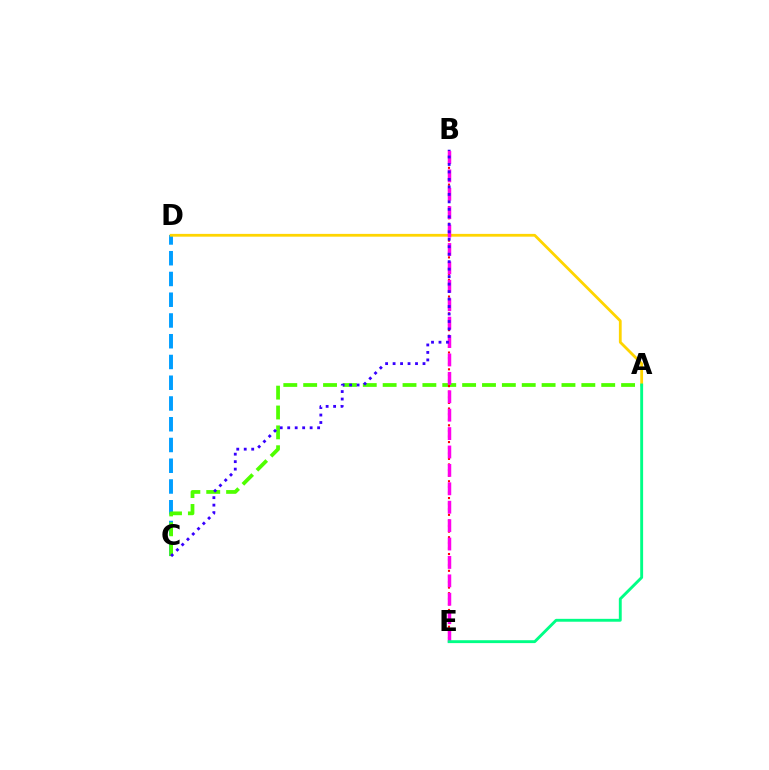{('C', 'D'): [{'color': '#009eff', 'line_style': 'dashed', 'thickness': 2.82}], ('A', 'C'): [{'color': '#4fff00', 'line_style': 'dashed', 'thickness': 2.7}], ('A', 'D'): [{'color': '#ffd500', 'line_style': 'solid', 'thickness': 2.01}], ('B', 'E'): [{'color': '#ff0000', 'line_style': 'dotted', 'thickness': 1.52}, {'color': '#ff00ed', 'line_style': 'dashed', 'thickness': 2.5}], ('B', 'C'): [{'color': '#3700ff', 'line_style': 'dotted', 'thickness': 2.03}], ('A', 'E'): [{'color': '#00ff86', 'line_style': 'solid', 'thickness': 2.08}]}